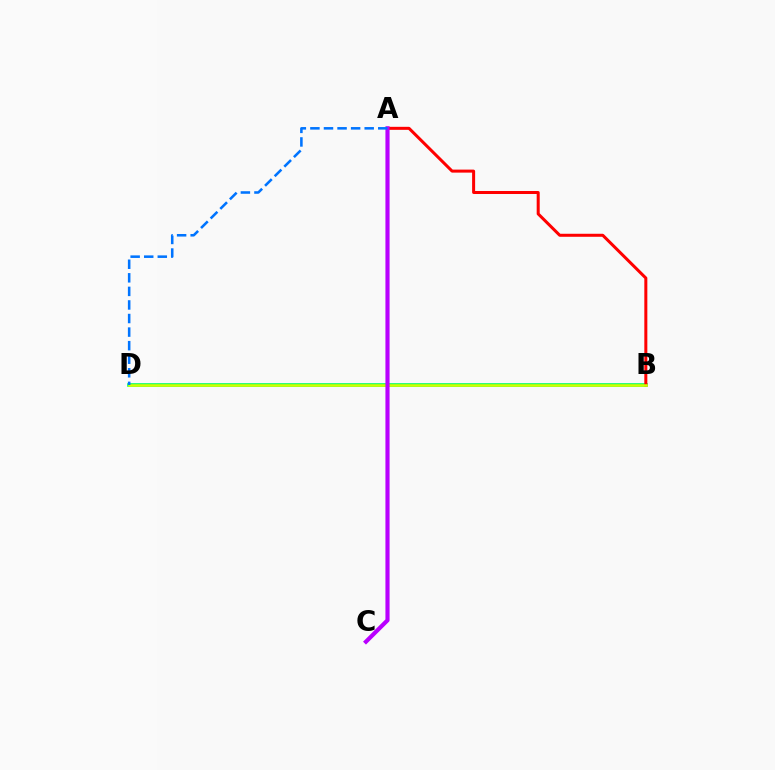{('B', 'D'): [{'color': '#00ff5c', 'line_style': 'solid', 'thickness': 2.6}, {'color': '#d1ff00', 'line_style': 'solid', 'thickness': 1.85}], ('A', 'B'): [{'color': '#ff0000', 'line_style': 'solid', 'thickness': 2.17}], ('A', 'C'): [{'color': '#b900ff', 'line_style': 'solid', 'thickness': 2.98}], ('A', 'D'): [{'color': '#0074ff', 'line_style': 'dashed', 'thickness': 1.84}]}